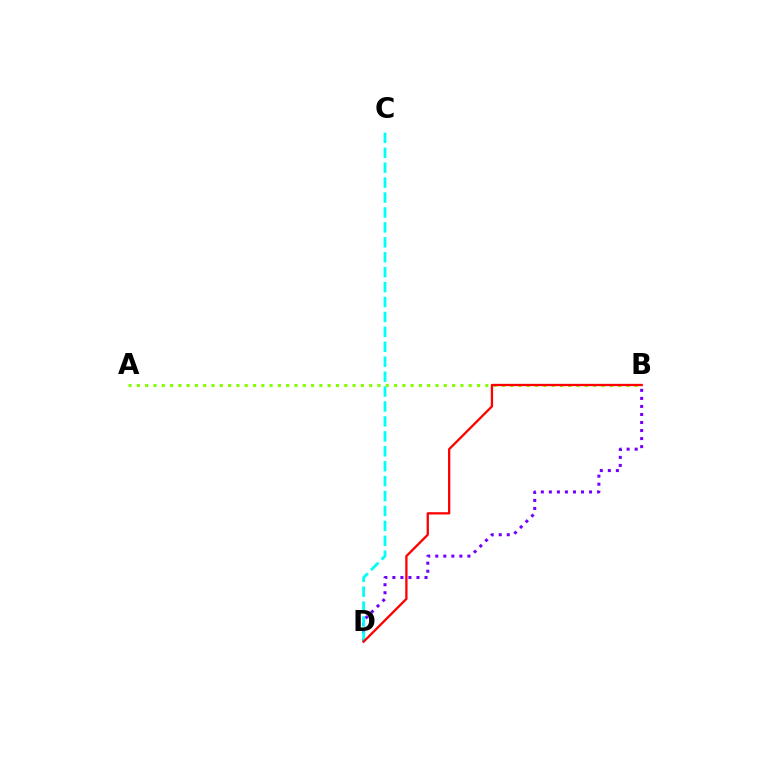{('A', 'B'): [{'color': '#84ff00', 'line_style': 'dotted', 'thickness': 2.25}], ('B', 'D'): [{'color': '#7200ff', 'line_style': 'dotted', 'thickness': 2.18}, {'color': '#ff0000', 'line_style': 'solid', 'thickness': 1.65}], ('C', 'D'): [{'color': '#00fff6', 'line_style': 'dashed', 'thickness': 2.03}]}